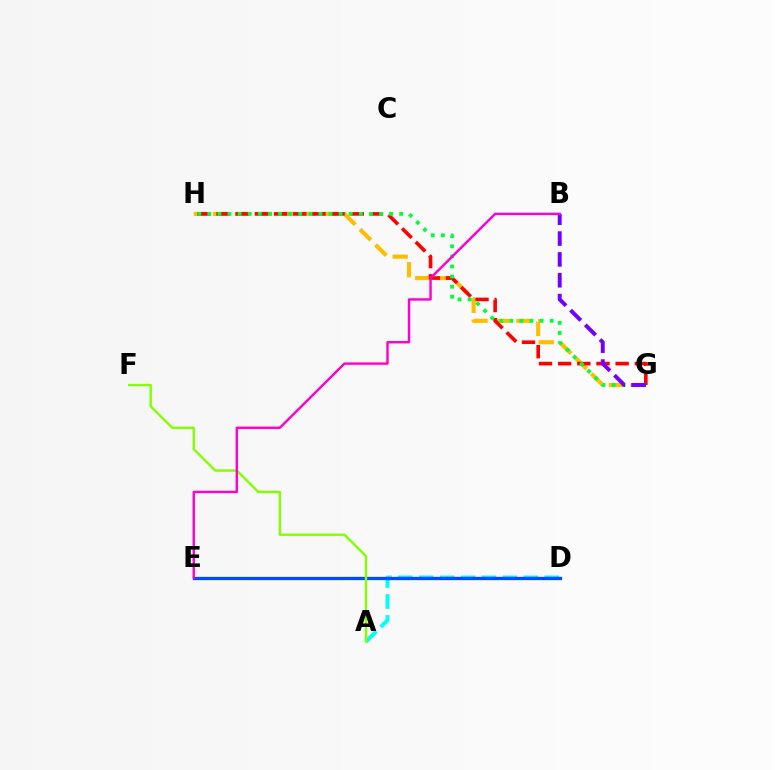{('G', 'H'): [{'color': '#ffbd00', 'line_style': 'dashed', 'thickness': 2.98}, {'color': '#ff0000', 'line_style': 'dashed', 'thickness': 2.61}, {'color': '#00ff39', 'line_style': 'dotted', 'thickness': 2.74}], ('A', 'D'): [{'color': '#00fff6', 'line_style': 'dashed', 'thickness': 2.84}], ('D', 'E'): [{'color': '#004bff', 'line_style': 'solid', 'thickness': 2.37}], ('B', 'G'): [{'color': '#7200ff', 'line_style': 'dashed', 'thickness': 2.83}], ('A', 'F'): [{'color': '#84ff00', 'line_style': 'solid', 'thickness': 1.73}], ('B', 'E'): [{'color': '#ff00cf', 'line_style': 'solid', 'thickness': 1.75}]}